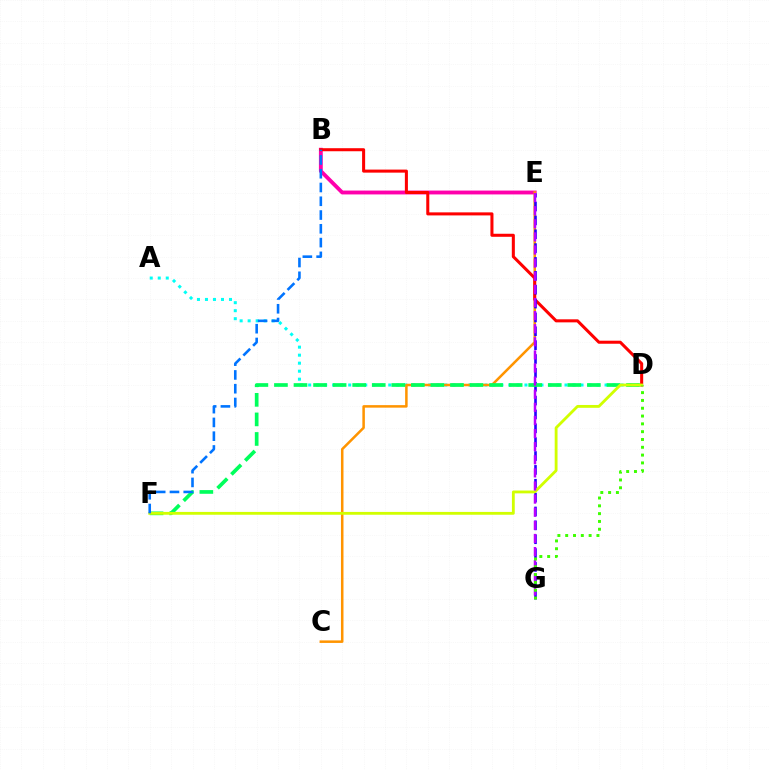{('B', 'E'): [{'color': '#ff00ac', 'line_style': 'solid', 'thickness': 2.78}], ('A', 'D'): [{'color': '#00fff6', 'line_style': 'dotted', 'thickness': 2.18}], ('C', 'E'): [{'color': '#ff9400', 'line_style': 'solid', 'thickness': 1.82}], ('B', 'D'): [{'color': '#ff0000', 'line_style': 'solid', 'thickness': 2.19}], ('E', 'G'): [{'color': '#2500ff', 'line_style': 'dashed', 'thickness': 1.88}, {'color': '#b900ff', 'line_style': 'dashed', 'thickness': 1.78}], ('D', 'F'): [{'color': '#00ff5c', 'line_style': 'dashed', 'thickness': 2.66}, {'color': '#d1ff00', 'line_style': 'solid', 'thickness': 2.04}], ('B', 'F'): [{'color': '#0074ff', 'line_style': 'dashed', 'thickness': 1.87}], ('D', 'G'): [{'color': '#3dff00', 'line_style': 'dotted', 'thickness': 2.12}]}